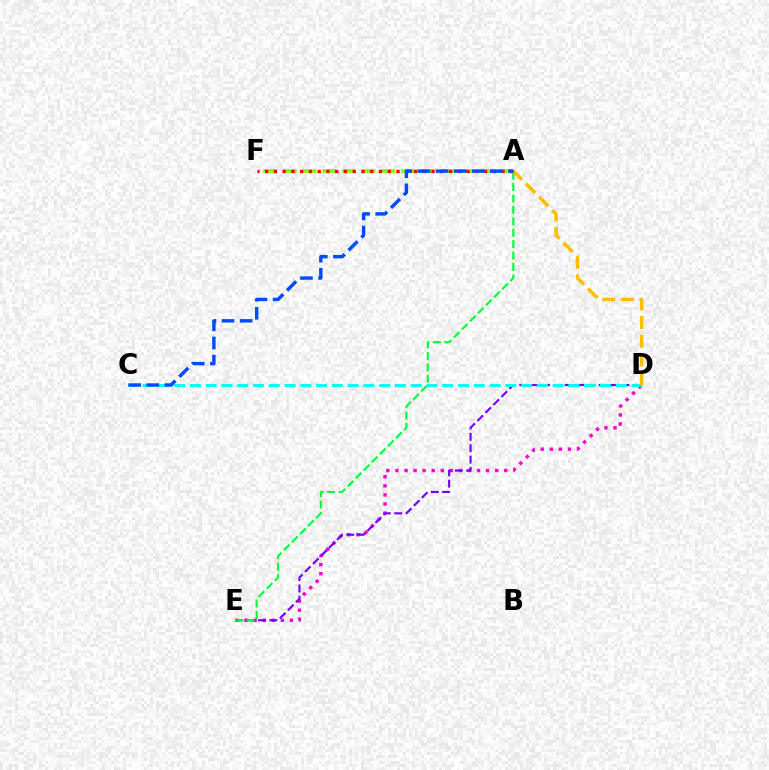{('D', 'E'): [{'color': '#ff00cf', 'line_style': 'dotted', 'thickness': 2.46}, {'color': '#7200ff', 'line_style': 'dashed', 'thickness': 1.54}], ('A', 'E'): [{'color': '#00ff39', 'line_style': 'dashed', 'thickness': 1.55}], ('C', 'D'): [{'color': '#00fff6', 'line_style': 'dashed', 'thickness': 2.14}], ('A', 'D'): [{'color': '#ffbd00', 'line_style': 'dashed', 'thickness': 2.54}], ('A', 'F'): [{'color': '#84ff00', 'line_style': 'dashed', 'thickness': 2.67}, {'color': '#ff0000', 'line_style': 'dotted', 'thickness': 2.38}], ('A', 'C'): [{'color': '#004bff', 'line_style': 'dashed', 'thickness': 2.46}]}